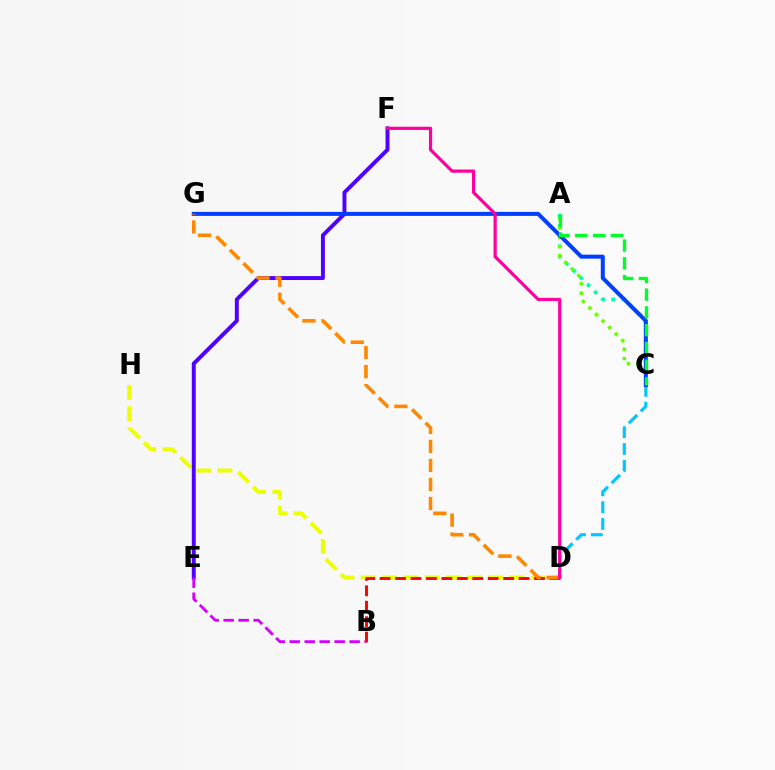{('D', 'H'): [{'color': '#eeff00', 'line_style': 'dashed', 'thickness': 2.89}], ('A', 'C'): [{'color': '#00ffaf', 'line_style': 'dotted', 'thickness': 2.77}, {'color': '#66ff00', 'line_style': 'dotted', 'thickness': 2.51}, {'color': '#00ff27', 'line_style': 'dashed', 'thickness': 2.41}], ('C', 'D'): [{'color': '#00c7ff', 'line_style': 'dashed', 'thickness': 2.28}], ('E', 'F'): [{'color': '#4f00ff', 'line_style': 'solid', 'thickness': 2.83}], ('B', 'D'): [{'color': '#ff0000', 'line_style': 'dashed', 'thickness': 2.1}], ('B', 'E'): [{'color': '#d600ff', 'line_style': 'dashed', 'thickness': 2.03}], ('C', 'G'): [{'color': '#003fff', 'line_style': 'solid', 'thickness': 2.88}], ('D', 'G'): [{'color': '#ff8800', 'line_style': 'dashed', 'thickness': 2.59}], ('D', 'F'): [{'color': '#ff00a0', 'line_style': 'solid', 'thickness': 2.32}]}